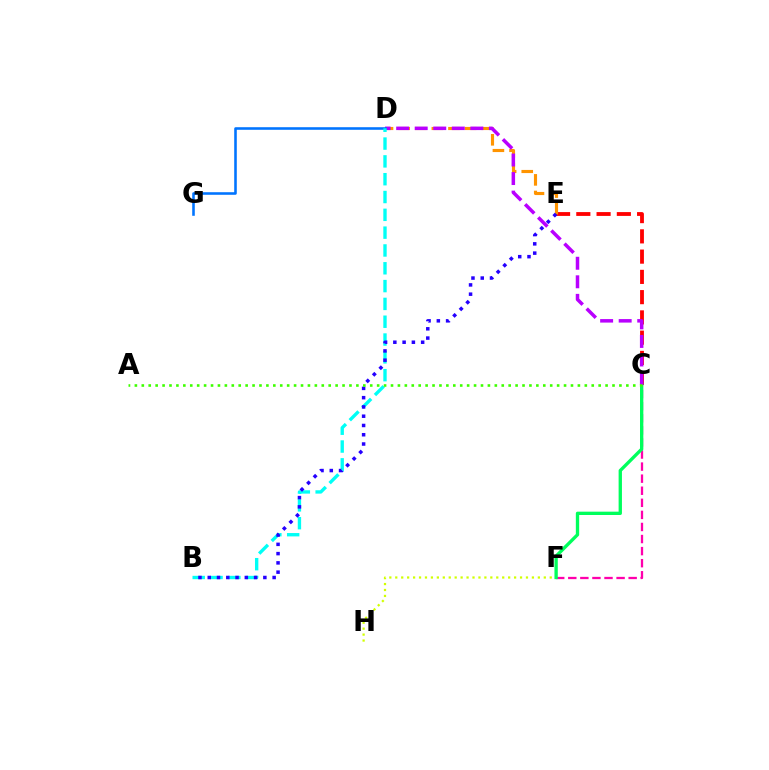{('F', 'H'): [{'color': '#d1ff00', 'line_style': 'dotted', 'thickness': 1.61}], ('C', 'F'): [{'color': '#ff00ac', 'line_style': 'dashed', 'thickness': 1.64}, {'color': '#00ff5c', 'line_style': 'solid', 'thickness': 2.4}], ('C', 'E'): [{'color': '#ff0000', 'line_style': 'dashed', 'thickness': 2.75}], ('D', 'E'): [{'color': '#ff9400', 'line_style': 'dashed', 'thickness': 2.26}], ('C', 'D'): [{'color': '#b900ff', 'line_style': 'dashed', 'thickness': 2.52}], ('D', 'G'): [{'color': '#0074ff', 'line_style': 'solid', 'thickness': 1.85}], ('B', 'D'): [{'color': '#00fff6', 'line_style': 'dashed', 'thickness': 2.42}], ('B', 'E'): [{'color': '#2500ff', 'line_style': 'dotted', 'thickness': 2.52}], ('A', 'C'): [{'color': '#3dff00', 'line_style': 'dotted', 'thickness': 1.88}]}